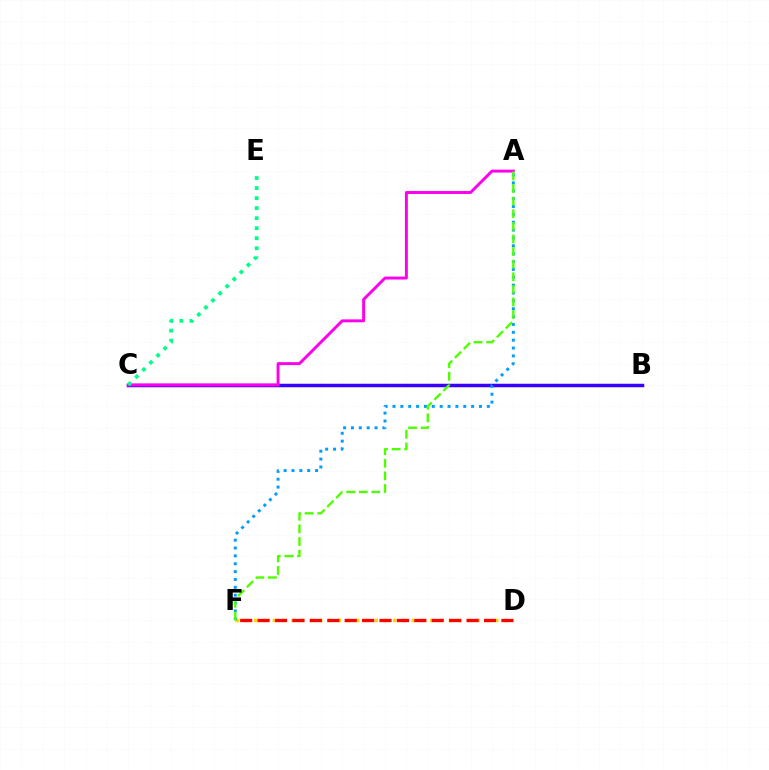{('B', 'C'): [{'color': '#3700ff', 'line_style': 'solid', 'thickness': 2.51}], ('D', 'F'): [{'color': '#ffd500', 'line_style': 'dotted', 'thickness': 2.52}, {'color': '#ff0000', 'line_style': 'dashed', 'thickness': 2.37}], ('A', 'F'): [{'color': '#009eff', 'line_style': 'dotted', 'thickness': 2.14}, {'color': '#4fff00', 'line_style': 'dashed', 'thickness': 1.71}], ('A', 'C'): [{'color': '#ff00ed', 'line_style': 'solid', 'thickness': 2.11}], ('C', 'E'): [{'color': '#00ff86', 'line_style': 'dotted', 'thickness': 2.72}]}